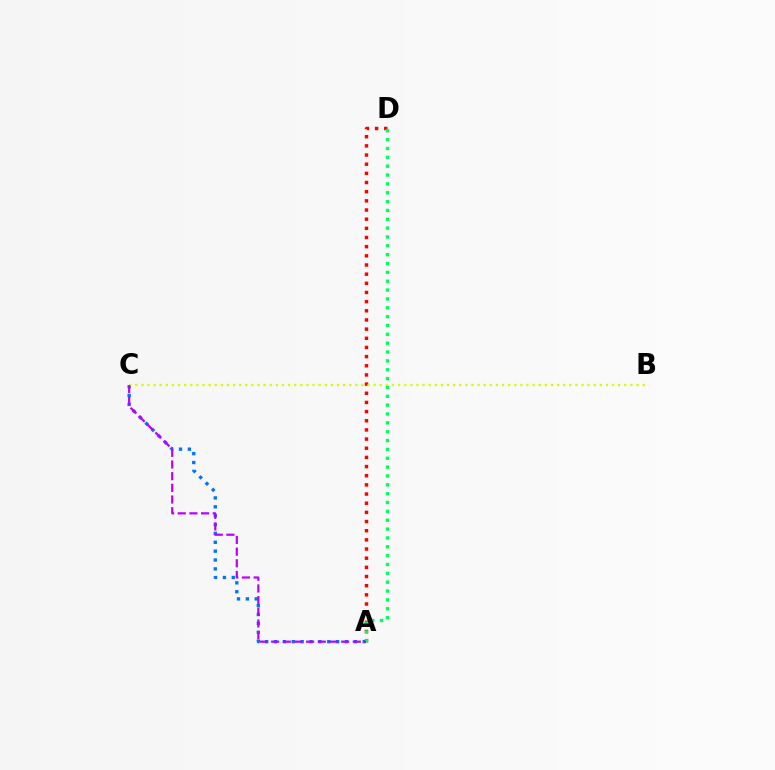{('A', 'C'): [{'color': '#0074ff', 'line_style': 'dotted', 'thickness': 2.41}, {'color': '#b900ff', 'line_style': 'dashed', 'thickness': 1.59}], ('A', 'D'): [{'color': '#ff0000', 'line_style': 'dotted', 'thickness': 2.49}, {'color': '#00ff5c', 'line_style': 'dotted', 'thickness': 2.4}], ('B', 'C'): [{'color': '#d1ff00', 'line_style': 'dotted', 'thickness': 1.66}]}